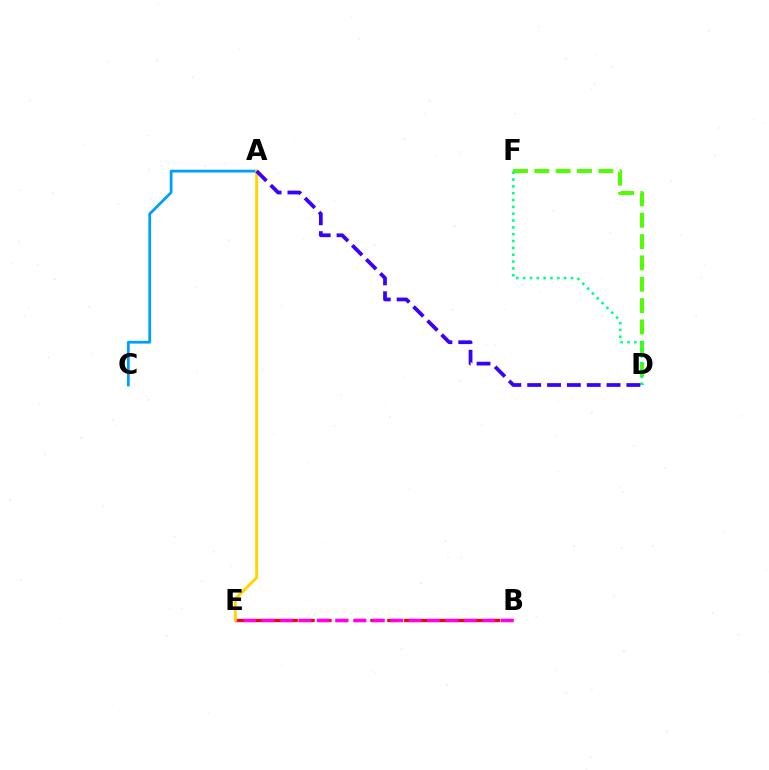{('B', 'E'): [{'color': '#ff0000', 'line_style': 'dashed', 'thickness': 2.29}, {'color': '#ff00ed', 'line_style': 'dashed', 'thickness': 2.5}], ('D', 'F'): [{'color': '#4fff00', 'line_style': 'dashed', 'thickness': 2.9}, {'color': '#00ff86', 'line_style': 'dotted', 'thickness': 1.86}], ('A', 'C'): [{'color': '#009eff', 'line_style': 'solid', 'thickness': 1.99}], ('A', 'E'): [{'color': '#ffd500', 'line_style': 'solid', 'thickness': 2.14}], ('A', 'D'): [{'color': '#3700ff', 'line_style': 'dashed', 'thickness': 2.7}]}